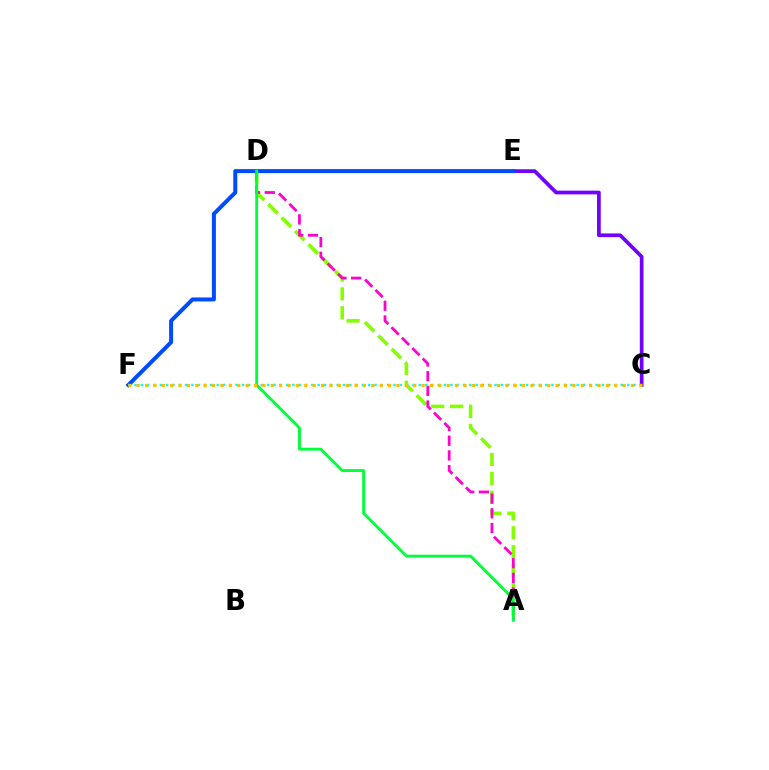{('A', 'D'): [{'color': '#84ff00', 'line_style': 'dashed', 'thickness': 2.57}, {'color': '#ff00cf', 'line_style': 'dashed', 'thickness': 2.0}, {'color': '#00ff39', 'line_style': 'solid', 'thickness': 2.05}], ('C', 'E'): [{'color': '#7200ff', 'line_style': 'solid', 'thickness': 2.68}], ('D', 'E'): [{'color': '#ff0000', 'line_style': 'solid', 'thickness': 2.07}], ('E', 'F'): [{'color': '#004bff', 'line_style': 'solid', 'thickness': 2.88}], ('C', 'F'): [{'color': '#00fff6', 'line_style': 'dotted', 'thickness': 1.72}, {'color': '#ffbd00', 'line_style': 'dotted', 'thickness': 2.28}]}